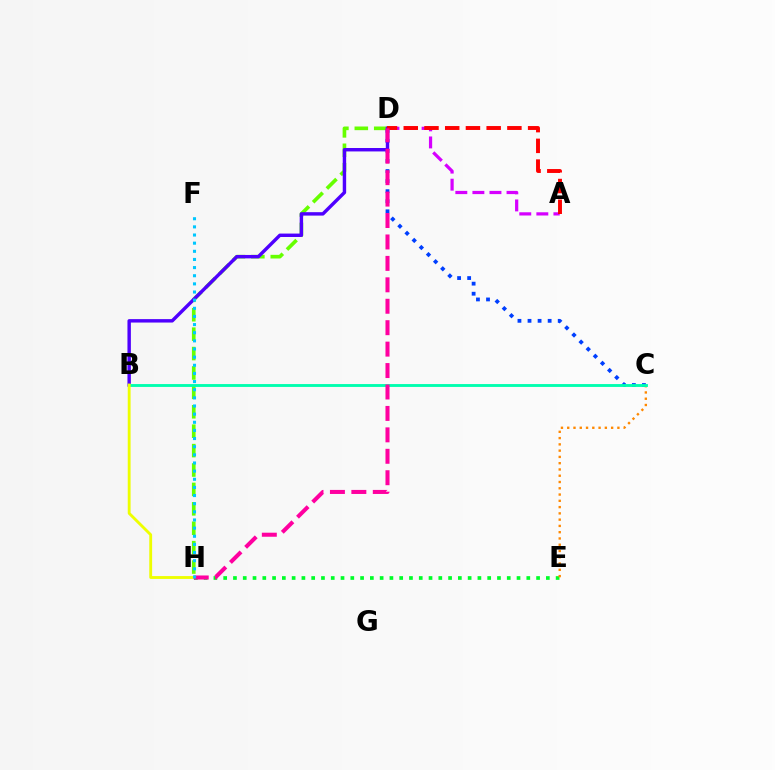{('D', 'H'): [{'color': '#66ff00', 'line_style': 'dashed', 'thickness': 2.64}, {'color': '#ff00a0', 'line_style': 'dashed', 'thickness': 2.91}], ('C', 'D'): [{'color': '#003fff', 'line_style': 'dotted', 'thickness': 2.73}], ('E', 'H'): [{'color': '#00ff27', 'line_style': 'dotted', 'thickness': 2.66}], ('A', 'D'): [{'color': '#d600ff', 'line_style': 'dashed', 'thickness': 2.32}, {'color': '#ff0000', 'line_style': 'dashed', 'thickness': 2.82}], ('C', 'E'): [{'color': '#ff8800', 'line_style': 'dotted', 'thickness': 1.7}], ('B', 'D'): [{'color': '#4f00ff', 'line_style': 'solid', 'thickness': 2.47}], ('B', 'C'): [{'color': '#00ffaf', 'line_style': 'solid', 'thickness': 2.06}], ('B', 'H'): [{'color': '#eeff00', 'line_style': 'solid', 'thickness': 2.05}], ('F', 'H'): [{'color': '#00c7ff', 'line_style': 'dotted', 'thickness': 2.21}]}